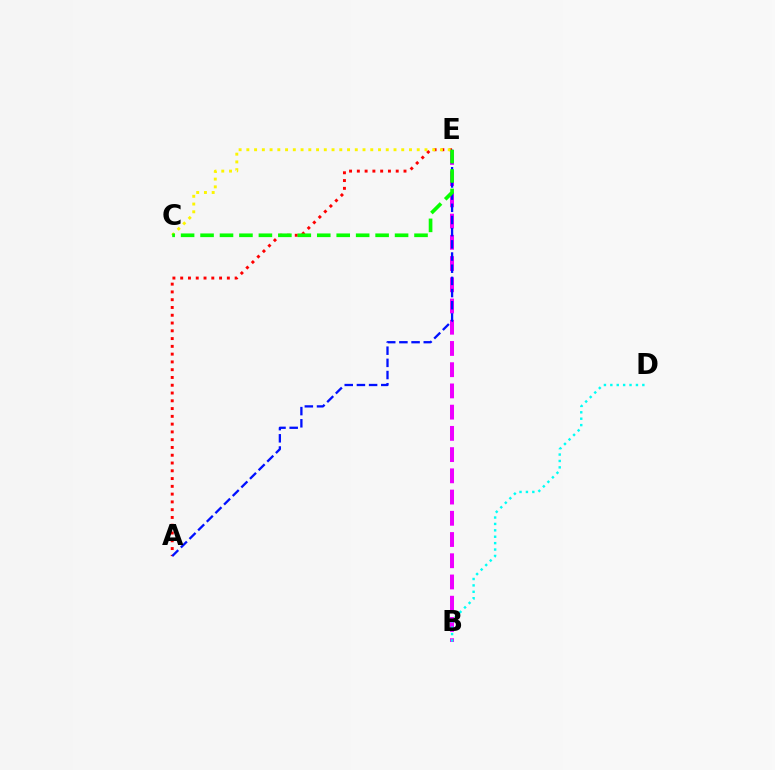{('A', 'E'): [{'color': '#ff0000', 'line_style': 'dotted', 'thickness': 2.11}, {'color': '#0010ff', 'line_style': 'dashed', 'thickness': 1.65}], ('B', 'E'): [{'color': '#ee00ff', 'line_style': 'dashed', 'thickness': 2.88}], ('B', 'D'): [{'color': '#00fff6', 'line_style': 'dotted', 'thickness': 1.74}], ('C', 'E'): [{'color': '#fcf500', 'line_style': 'dotted', 'thickness': 2.1}, {'color': '#08ff00', 'line_style': 'dashed', 'thickness': 2.64}]}